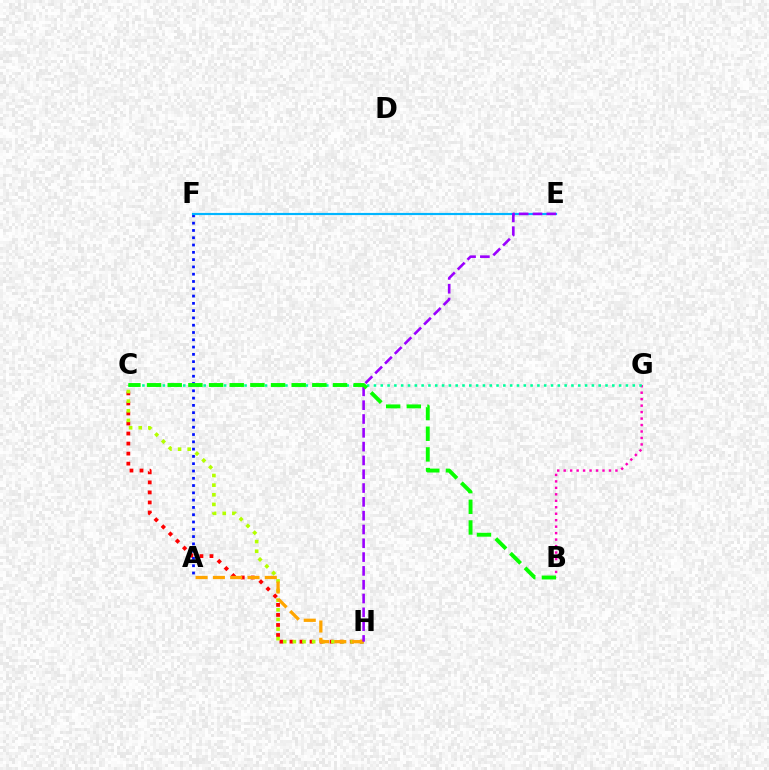{('C', 'H'): [{'color': '#ff0000', 'line_style': 'dotted', 'thickness': 2.73}, {'color': '#b3ff00', 'line_style': 'dotted', 'thickness': 2.62}], ('B', 'G'): [{'color': '#ff00bd', 'line_style': 'dotted', 'thickness': 1.76}], ('A', 'F'): [{'color': '#0010ff', 'line_style': 'dotted', 'thickness': 1.98}], ('C', 'G'): [{'color': '#00ff9d', 'line_style': 'dotted', 'thickness': 1.85}], ('A', 'H'): [{'color': '#ffa500', 'line_style': 'dashed', 'thickness': 2.35}], ('E', 'F'): [{'color': '#00b5ff', 'line_style': 'solid', 'thickness': 1.56}], ('E', 'H'): [{'color': '#9b00ff', 'line_style': 'dashed', 'thickness': 1.88}], ('B', 'C'): [{'color': '#08ff00', 'line_style': 'dashed', 'thickness': 2.81}]}